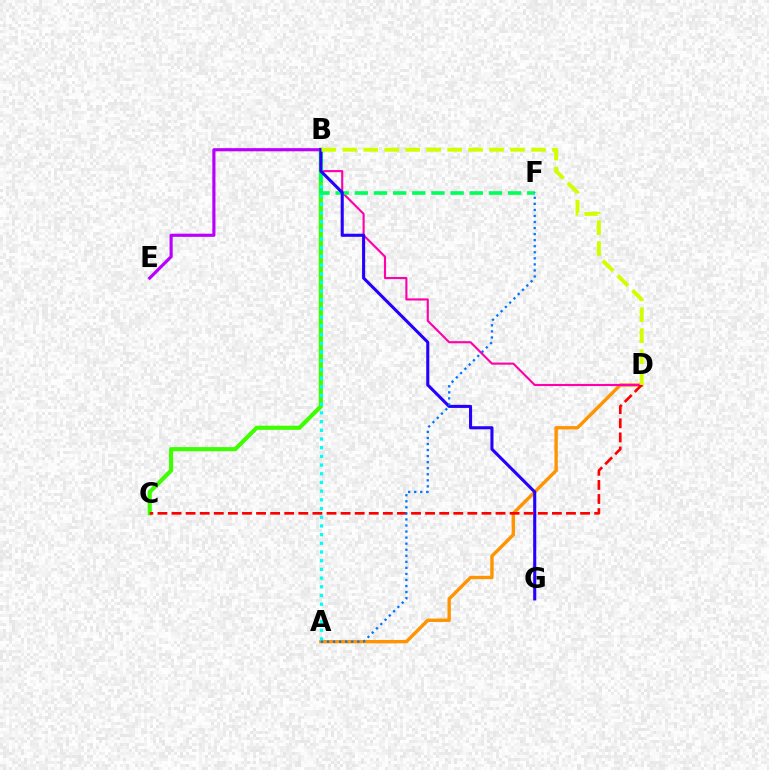{('B', 'C'): [{'color': '#3dff00', 'line_style': 'solid', 'thickness': 2.97}], ('A', 'D'): [{'color': '#ff9400', 'line_style': 'solid', 'thickness': 2.43}], ('B', 'E'): [{'color': '#b900ff', 'line_style': 'solid', 'thickness': 2.26}], ('B', 'D'): [{'color': '#ff00ac', 'line_style': 'solid', 'thickness': 1.53}, {'color': '#d1ff00', 'line_style': 'dashed', 'thickness': 2.85}], ('A', 'B'): [{'color': '#00fff6', 'line_style': 'dotted', 'thickness': 2.36}], ('B', 'F'): [{'color': '#00ff5c', 'line_style': 'dashed', 'thickness': 2.6}], ('B', 'G'): [{'color': '#2500ff', 'line_style': 'solid', 'thickness': 2.21}], ('C', 'D'): [{'color': '#ff0000', 'line_style': 'dashed', 'thickness': 1.91}], ('A', 'F'): [{'color': '#0074ff', 'line_style': 'dotted', 'thickness': 1.64}]}